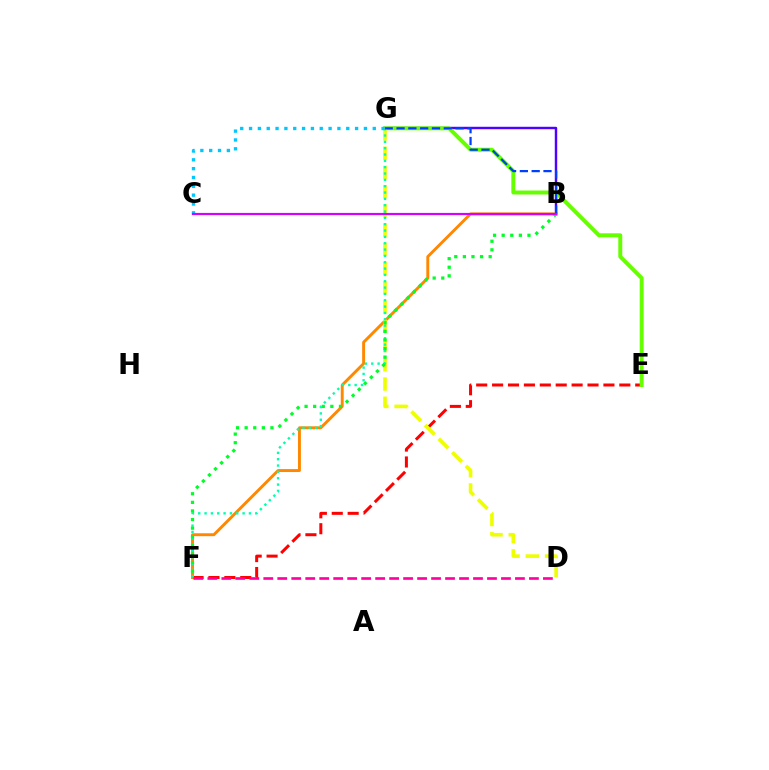{('B', 'G'): [{'color': '#4f00ff', 'line_style': 'solid', 'thickness': 1.76}, {'color': '#003fff', 'line_style': 'dashed', 'thickness': 1.6}], ('E', 'F'): [{'color': '#ff0000', 'line_style': 'dashed', 'thickness': 2.16}], ('E', 'G'): [{'color': '#66ff00', 'line_style': 'solid', 'thickness': 2.85}], ('B', 'F'): [{'color': '#ff8800', 'line_style': 'solid', 'thickness': 2.11}, {'color': '#00ff27', 'line_style': 'dotted', 'thickness': 2.34}], ('D', 'G'): [{'color': '#eeff00', 'line_style': 'dashed', 'thickness': 2.61}], ('F', 'G'): [{'color': '#00ffaf', 'line_style': 'dotted', 'thickness': 1.72}], ('D', 'F'): [{'color': '#ff00a0', 'line_style': 'dashed', 'thickness': 1.9}], ('C', 'G'): [{'color': '#00c7ff', 'line_style': 'dotted', 'thickness': 2.4}], ('B', 'C'): [{'color': '#d600ff', 'line_style': 'solid', 'thickness': 1.57}]}